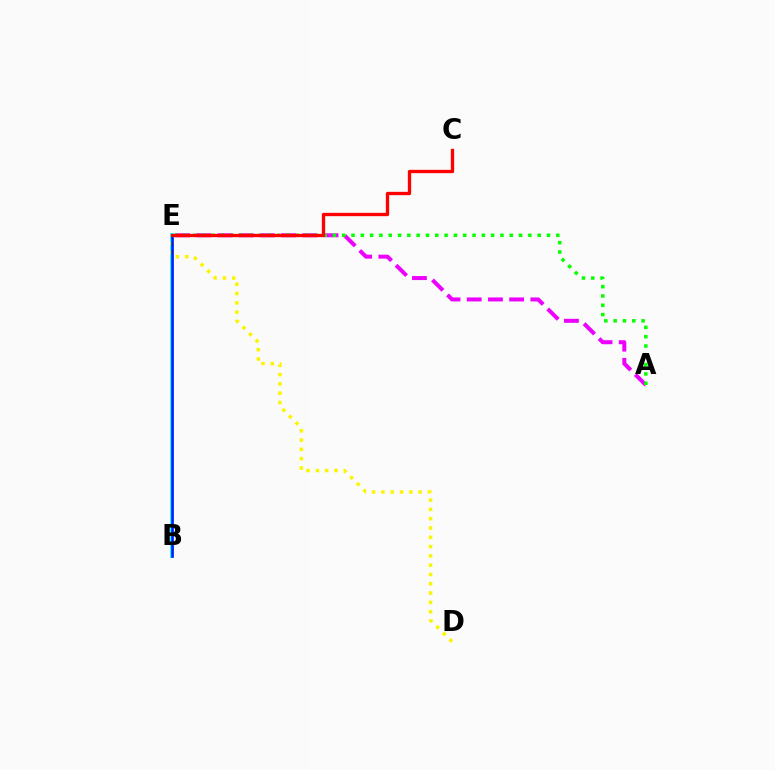{('A', 'E'): [{'color': '#ee00ff', 'line_style': 'dashed', 'thickness': 2.88}, {'color': '#08ff00', 'line_style': 'dotted', 'thickness': 2.53}], ('B', 'E'): [{'color': '#00fff6', 'line_style': 'solid', 'thickness': 2.75}, {'color': '#0010ff', 'line_style': 'solid', 'thickness': 1.82}], ('D', 'E'): [{'color': '#fcf500', 'line_style': 'dotted', 'thickness': 2.53}], ('C', 'E'): [{'color': '#ff0000', 'line_style': 'solid', 'thickness': 2.39}]}